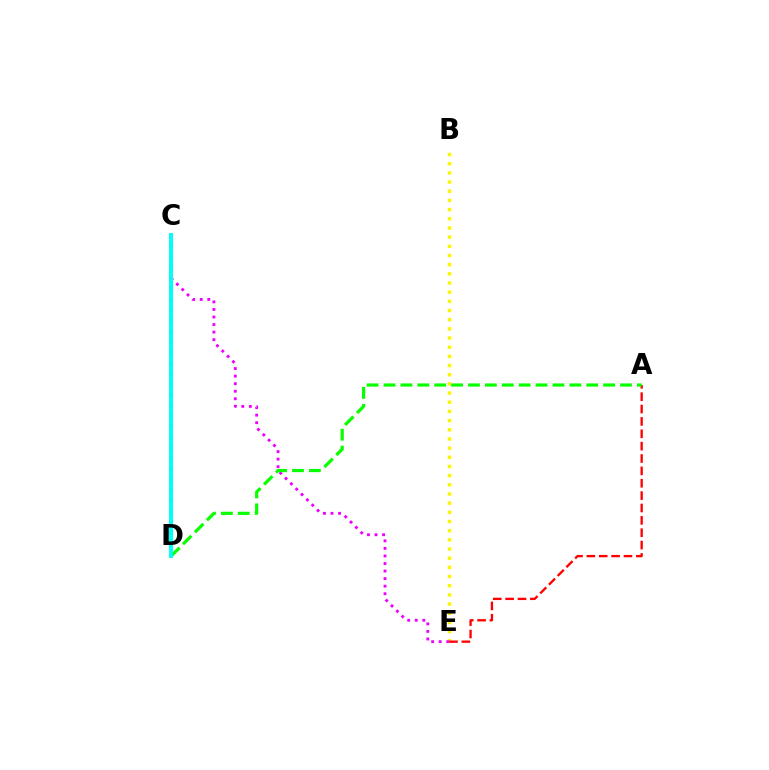{('B', 'E'): [{'color': '#fcf500', 'line_style': 'dotted', 'thickness': 2.49}], ('A', 'E'): [{'color': '#ff0000', 'line_style': 'dashed', 'thickness': 1.68}], ('C', 'E'): [{'color': '#ee00ff', 'line_style': 'dotted', 'thickness': 2.05}], ('A', 'D'): [{'color': '#08ff00', 'line_style': 'dashed', 'thickness': 2.29}], ('C', 'D'): [{'color': '#0010ff', 'line_style': 'dotted', 'thickness': 2.88}, {'color': '#00fff6', 'line_style': 'solid', 'thickness': 2.84}]}